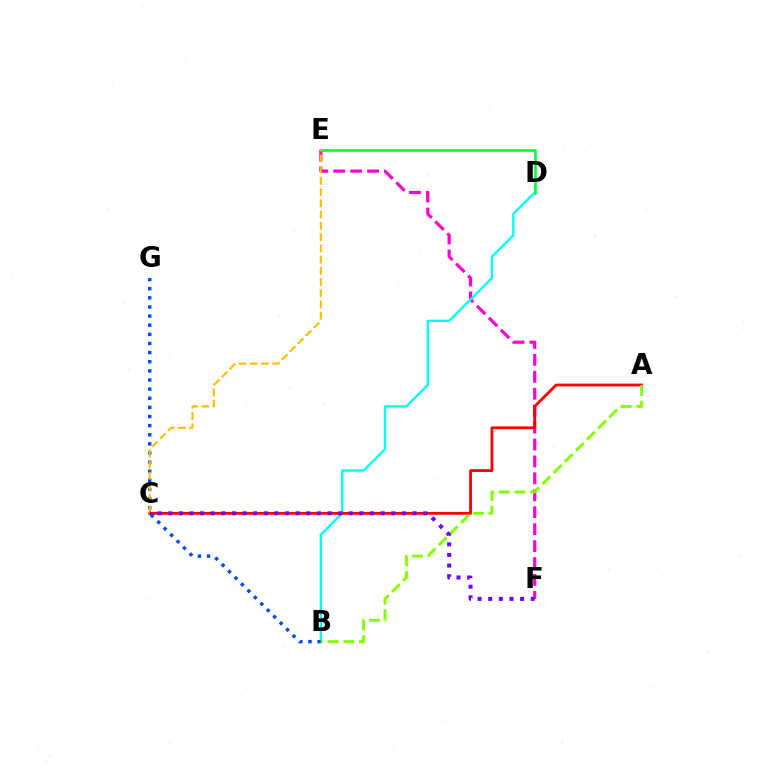{('E', 'F'): [{'color': '#ff00cf', 'line_style': 'dashed', 'thickness': 2.3}], ('B', 'D'): [{'color': '#00fff6', 'line_style': 'solid', 'thickness': 1.7}], ('A', 'C'): [{'color': '#ff0000', 'line_style': 'solid', 'thickness': 2.04}], ('B', 'G'): [{'color': '#004bff', 'line_style': 'dotted', 'thickness': 2.48}], ('D', 'E'): [{'color': '#00ff39', 'line_style': 'solid', 'thickness': 1.88}], ('A', 'B'): [{'color': '#84ff00', 'line_style': 'dashed', 'thickness': 2.14}], ('C', 'E'): [{'color': '#ffbd00', 'line_style': 'dashed', 'thickness': 1.53}], ('C', 'F'): [{'color': '#7200ff', 'line_style': 'dotted', 'thickness': 2.89}]}